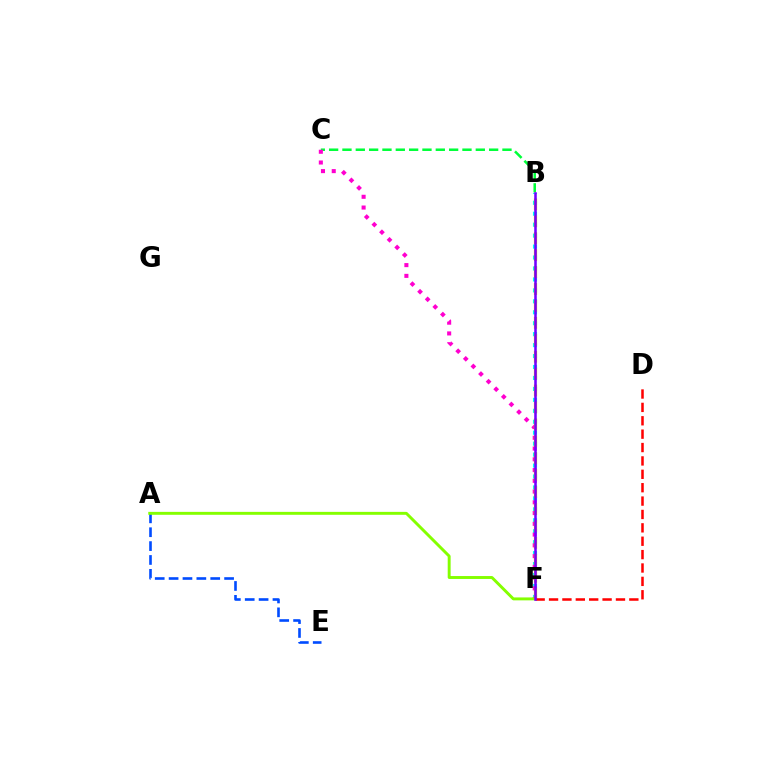{('A', 'E'): [{'color': '#004bff', 'line_style': 'dashed', 'thickness': 1.88}], ('B', 'C'): [{'color': '#00ff39', 'line_style': 'dashed', 'thickness': 1.81}], ('B', 'F'): [{'color': '#00fff6', 'line_style': 'dotted', 'thickness': 2.97}, {'color': '#ffbd00', 'line_style': 'dashed', 'thickness': 2.3}, {'color': '#7200ff', 'line_style': 'solid', 'thickness': 1.83}], ('C', 'F'): [{'color': '#ff00cf', 'line_style': 'dotted', 'thickness': 2.92}], ('A', 'F'): [{'color': '#84ff00', 'line_style': 'solid', 'thickness': 2.11}], ('D', 'F'): [{'color': '#ff0000', 'line_style': 'dashed', 'thickness': 1.82}]}